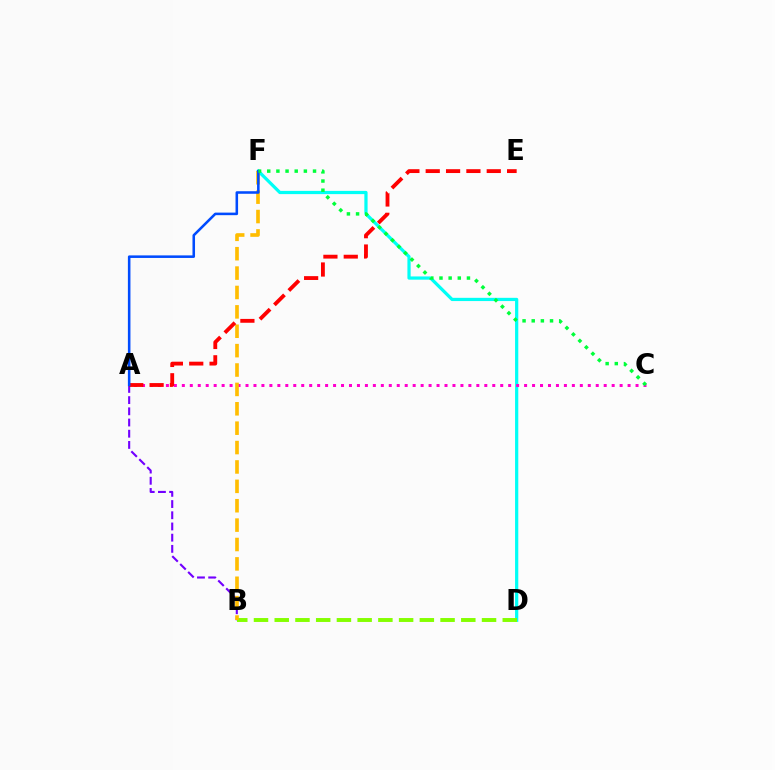{('A', 'B'): [{'color': '#7200ff', 'line_style': 'dashed', 'thickness': 1.52}], ('D', 'F'): [{'color': '#00fff6', 'line_style': 'solid', 'thickness': 2.32}], ('A', 'C'): [{'color': '#ff00cf', 'line_style': 'dotted', 'thickness': 2.16}], ('B', 'D'): [{'color': '#84ff00', 'line_style': 'dashed', 'thickness': 2.82}], ('B', 'F'): [{'color': '#ffbd00', 'line_style': 'dashed', 'thickness': 2.63}], ('A', 'E'): [{'color': '#ff0000', 'line_style': 'dashed', 'thickness': 2.76}], ('A', 'F'): [{'color': '#004bff', 'line_style': 'solid', 'thickness': 1.84}], ('C', 'F'): [{'color': '#00ff39', 'line_style': 'dotted', 'thickness': 2.49}]}